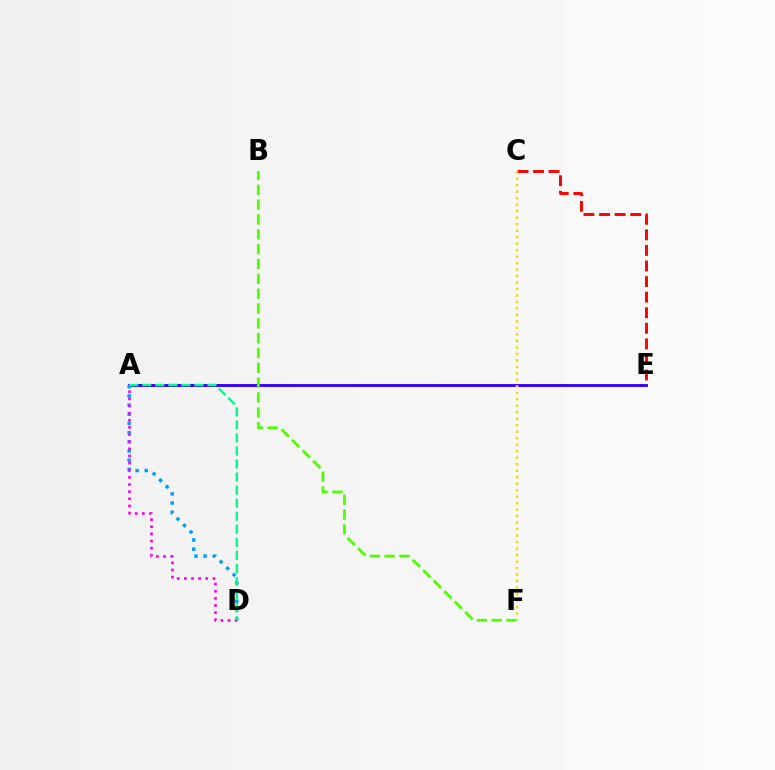{('A', 'E'): [{'color': '#3700ff', 'line_style': 'solid', 'thickness': 2.09}], ('A', 'D'): [{'color': '#009eff', 'line_style': 'dotted', 'thickness': 2.49}, {'color': '#ff00ed', 'line_style': 'dotted', 'thickness': 1.94}, {'color': '#00ff86', 'line_style': 'dashed', 'thickness': 1.77}], ('C', 'E'): [{'color': '#ff0000', 'line_style': 'dashed', 'thickness': 2.12}], ('B', 'F'): [{'color': '#4fff00', 'line_style': 'dashed', 'thickness': 2.02}], ('C', 'F'): [{'color': '#ffd500', 'line_style': 'dotted', 'thickness': 1.76}]}